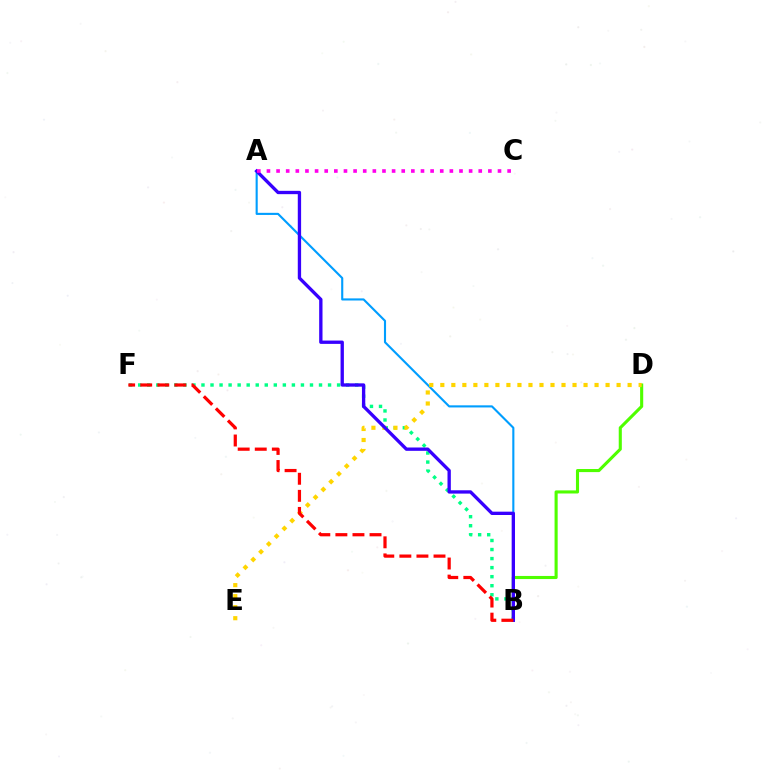{('A', 'B'): [{'color': '#009eff', 'line_style': 'solid', 'thickness': 1.52}, {'color': '#3700ff', 'line_style': 'solid', 'thickness': 2.4}], ('B', 'D'): [{'color': '#4fff00', 'line_style': 'solid', 'thickness': 2.23}], ('B', 'F'): [{'color': '#00ff86', 'line_style': 'dotted', 'thickness': 2.46}, {'color': '#ff0000', 'line_style': 'dashed', 'thickness': 2.32}], ('D', 'E'): [{'color': '#ffd500', 'line_style': 'dotted', 'thickness': 2.99}], ('A', 'C'): [{'color': '#ff00ed', 'line_style': 'dotted', 'thickness': 2.62}]}